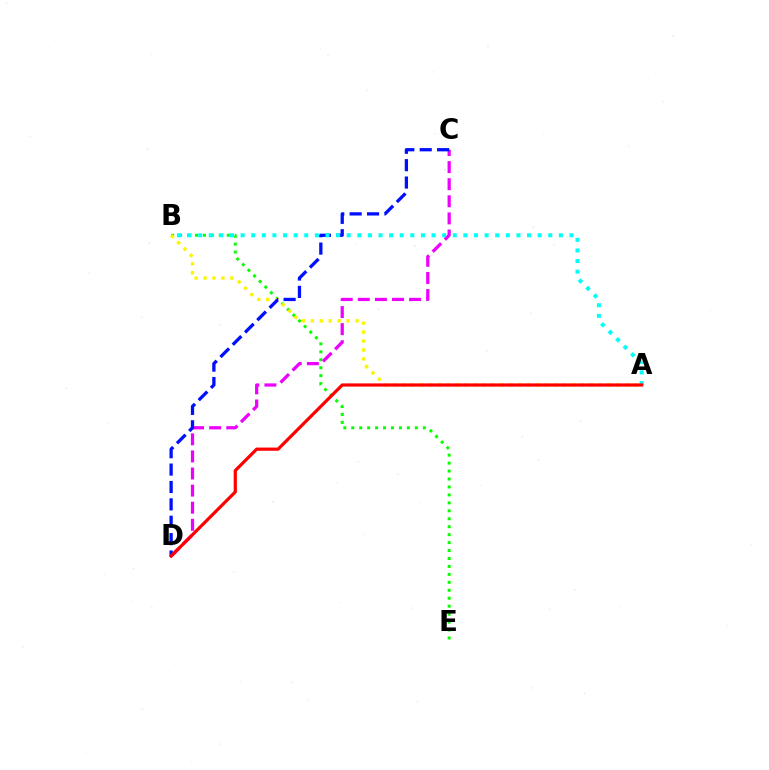{('B', 'E'): [{'color': '#08ff00', 'line_style': 'dotted', 'thickness': 2.16}], ('C', 'D'): [{'color': '#ee00ff', 'line_style': 'dashed', 'thickness': 2.32}, {'color': '#0010ff', 'line_style': 'dashed', 'thickness': 2.36}], ('A', 'B'): [{'color': '#fcf500', 'line_style': 'dotted', 'thickness': 2.43}, {'color': '#00fff6', 'line_style': 'dotted', 'thickness': 2.88}], ('A', 'D'): [{'color': '#ff0000', 'line_style': 'solid', 'thickness': 2.3}]}